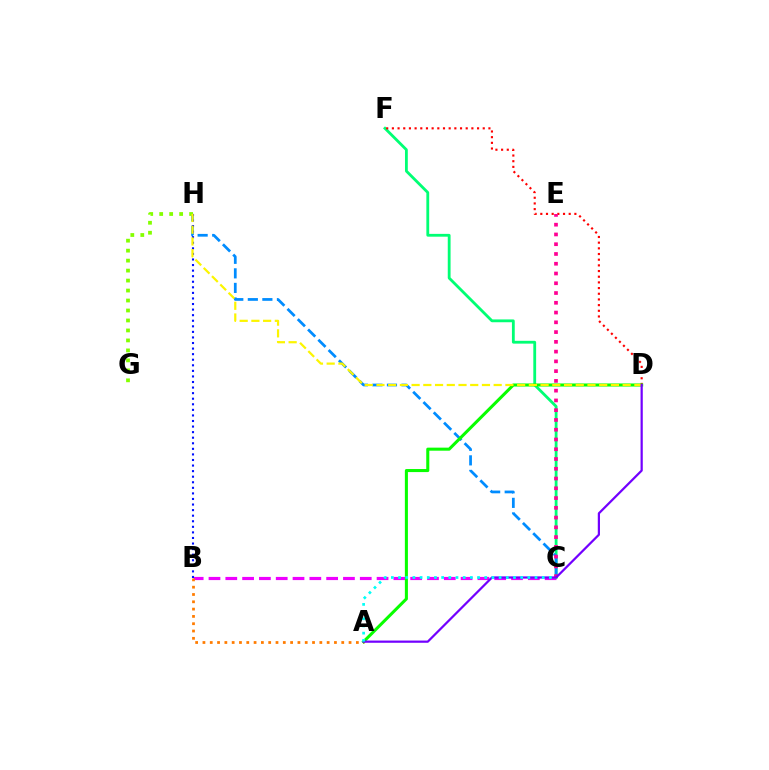{('B', 'C'): [{'color': '#ee00ff', 'line_style': 'dashed', 'thickness': 2.28}], ('C', 'F'): [{'color': '#00ff74', 'line_style': 'solid', 'thickness': 2.02}], ('C', 'H'): [{'color': '#008cff', 'line_style': 'dashed', 'thickness': 1.98}], ('G', 'H'): [{'color': '#84ff00', 'line_style': 'dotted', 'thickness': 2.71}], ('D', 'F'): [{'color': '#ff0000', 'line_style': 'dotted', 'thickness': 1.54}], ('A', 'B'): [{'color': '#ff7c00', 'line_style': 'dotted', 'thickness': 1.98}], ('A', 'D'): [{'color': '#08ff00', 'line_style': 'solid', 'thickness': 2.2}, {'color': '#7200ff', 'line_style': 'solid', 'thickness': 1.6}], ('B', 'H'): [{'color': '#0010ff', 'line_style': 'dotted', 'thickness': 1.51}], ('D', 'H'): [{'color': '#fcf500', 'line_style': 'dashed', 'thickness': 1.59}], ('C', 'E'): [{'color': '#ff0094', 'line_style': 'dotted', 'thickness': 2.65}], ('A', 'C'): [{'color': '#00fff6', 'line_style': 'dotted', 'thickness': 1.95}]}